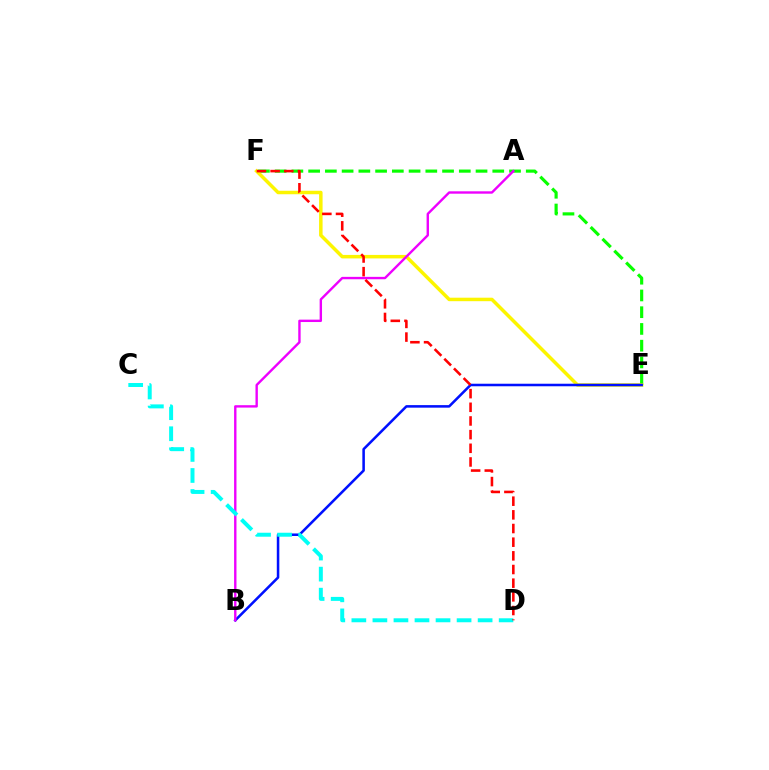{('E', 'F'): [{'color': '#08ff00', 'line_style': 'dashed', 'thickness': 2.27}, {'color': '#fcf500', 'line_style': 'solid', 'thickness': 2.52}], ('B', 'E'): [{'color': '#0010ff', 'line_style': 'solid', 'thickness': 1.83}], ('A', 'B'): [{'color': '#ee00ff', 'line_style': 'solid', 'thickness': 1.72}], ('C', 'D'): [{'color': '#00fff6', 'line_style': 'dashed', 'thickness': 2.86}], ('D', 'F'): [{'color': '#ff0000', 'line_style': 'dashed', 'thickness': 1.86}]}